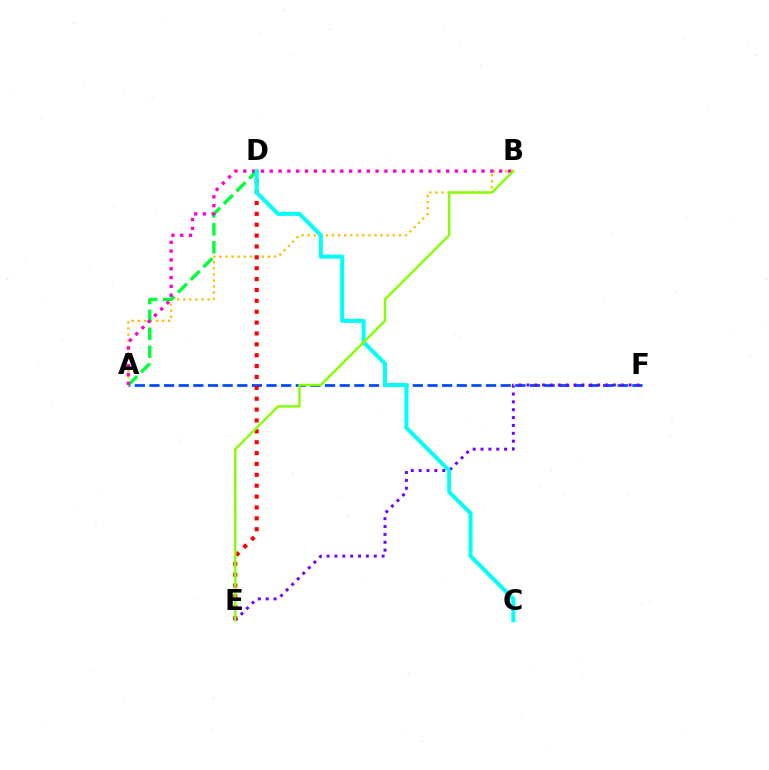{('A', 'F'): [{'color': '#004bff', 'line_style': 'dashed', 'thickness': 1.99}], ('A', 'B'): [{'color': '#ffbd00', 'line_style': 'dotted', 'thickness': 1.65}, {'color': '#ff00cf', 'line_style': 'dotted', 'thickness': 2.4}], ('A', 'D'): [{'color': '#00ff39', 'line_style': 'dashed', 'thickness': 2.44}], ('D', 'E'): [{'color': '#ff0000', 'line_style': 'dotted', 'thickness': 2.95}], ('E', 'F'): [{'color': '#7200ff', 'line_style': 'dotted', 'thickness': 2.14}], ('C', 'D'): [{'color': '#00fff6', 'line_style': 'solid', 'thickness': 2.89}], ('B', 'E'): [{'color': '#84ff00', 'line_style': 'solid', 'thickness': 1.71}]}